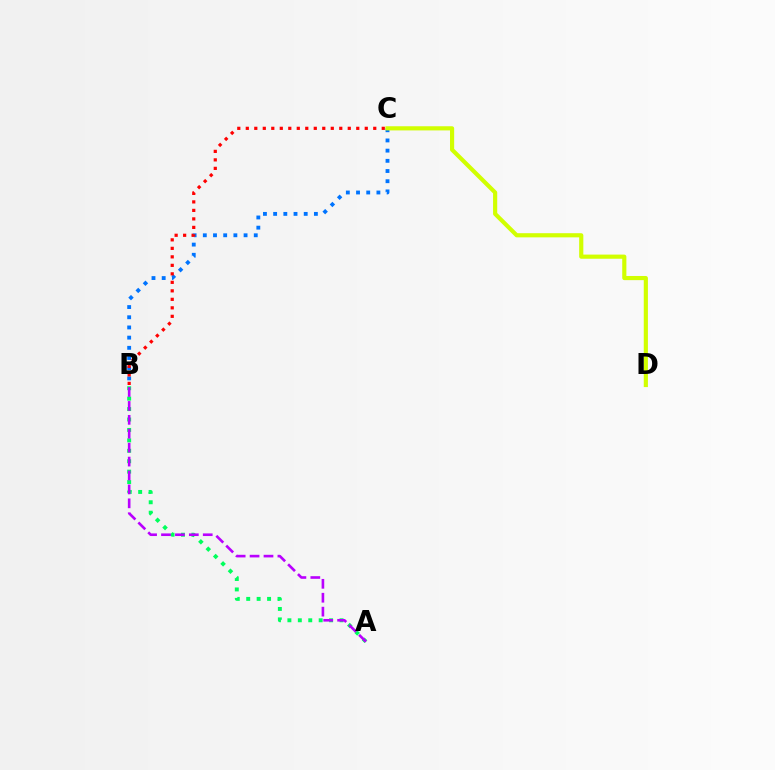{('A', 'B'): [{'color': '#00ff5c', 'line_style': 'dotted', 'thickness': 2.83}, {'color': '#b900ff', 'line_style': 'dashed', 'thickness': 1.89}], ('B', 'C'): [{'color': '#0074ff', 'line_style': 'dotted', 'thickness': 2.77}, {'color': '#ff0000', 'line_style': 'dotted', 'thickness': 2.31}], ('C', 'D'): [{'color': '#d1ff00', 'line_style': 'solid', 'thickness': 2.99}]}